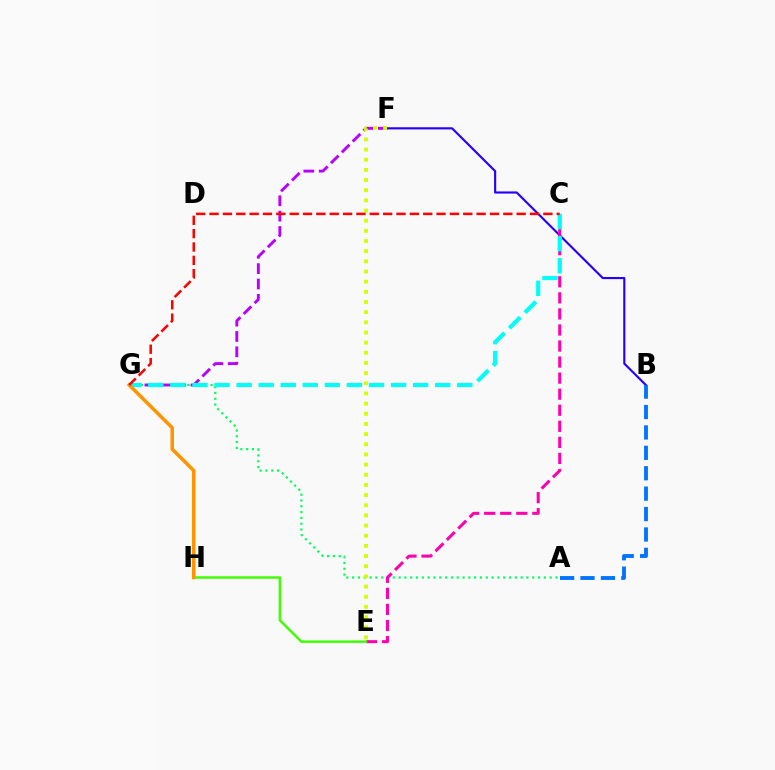{('B', 'F'): [{'color': '#2500ff', 'line_style': 'solid', 'thickness': 1.54}], ('A', 'G'): [{'color': '#00ff5c', 'line_style': 'dotted', 'thickness': 1.58}], ('C', 'E'): [{'color': '#ff00ac', 'line_style': 'dashed', 'thickness': 2.18}], ('F', 'G'): [{'color': '#b900ff', 'line_style': 'dashed', 'thickness': 2.09}], ('E', 'H'): [{'color': '#3dff00', 'line_style': 'solid', 'thickness': 1.77}], ('E', 'F'): [{'color': '#d1ff00', 'line_style': 'dotted', 'thickness': 2.76}], ('C', 'G'): [{'color': '#00fff6', 'line_style': 'dashed', 'thickness': 3.0}, {'color': '#ff0000', 'line_style': 'dashed', 'thickness': 1.81}], ('G', 'H'): [{'color': '#ff9400', 'line_style': 'solid', 'thickness': 2.53}], ('A', 'B'): [{'color': '#0074ff', 'line_style': 'dashed', 'thickness': 2.77}]}